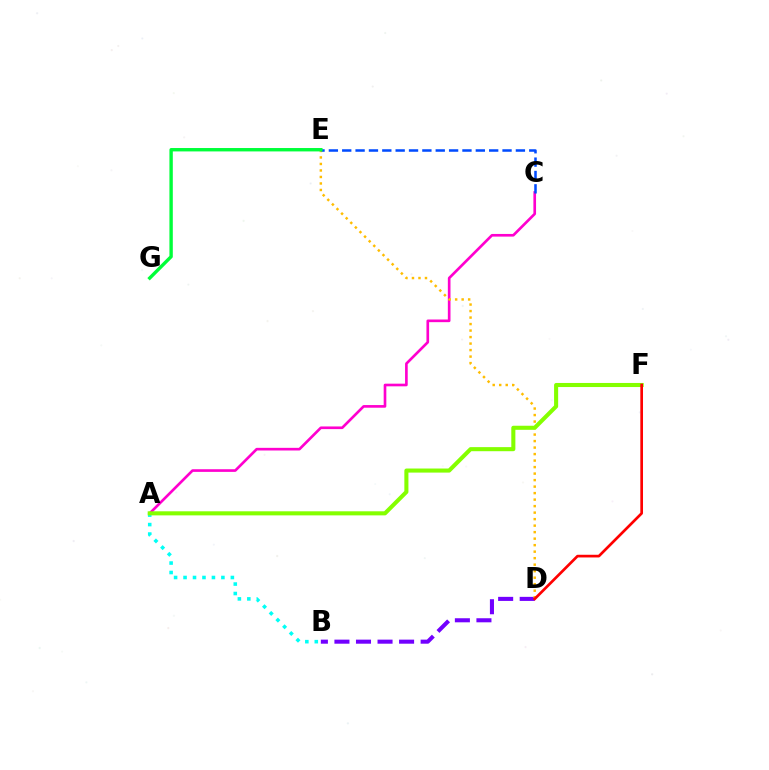{('A', 'C'): [{'color': '#ff00cf', 'line_style': 'solid', 'thickness': 1.91}], ('B', 'D'): [{'color': '#7200ff', 'line_style': 'dashed', 'thickness': 2.93}], ('A', 'B'): [{'color': '#00fff6', 'line_style': 'dotted', 'thickness': 2.57}], ('D', 'E'): [{'color': '#ffbd00', 'line_style': 'dotted', 'thickness': 1.77}], ('C', 'E'): [{'color': '#004bff', 'line_style': 'dashed', 'thickness': 1.81}], ('A', 'F'): [{'color': '#84ff00', 'line_style': 'solid', 'thickness': 2.93}], ('E', 'G'): [{'color': '#00ff39', 'line_style': 'solid', 'thickness': 2.44}], ('D', 'F'): [{'color': '#ff0000', 'line_style': 'solid', 'thickness': 1.93}]}